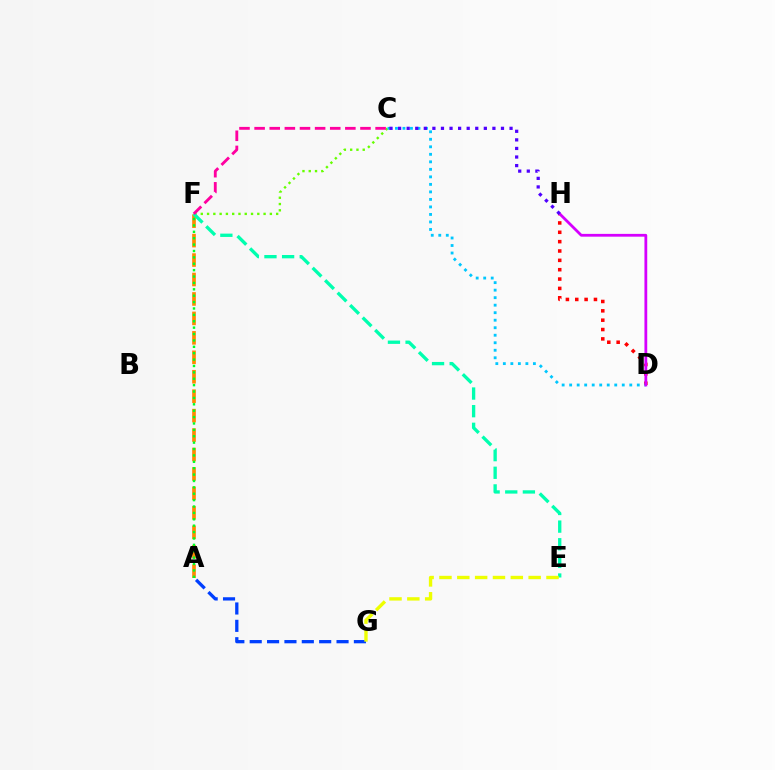{('C', 'F'): [{'color': '#66ff00', 'line_style': 'dotted', 'thickness': 1.71}, {'color': '#ff00a0', 'line_style': 'dashed', 'thickness': 2.05}], ('D', 'H'): [{'color': '#ff0000', 'line_style': 'dotted', 'thickness': 2.54}, {'color': '#d600ff', 'line_style': 'solid', 'thickness': 2.01}], ('A', 'F'): [{'color': '#ff8800', 'line_style': 'dashed', 'thickness': 2.64}, {'color': '#00ff27', 'line_style': 'dotted', 'thickness': 1.74}], ('E', 'F'): [{'color': '#00ffaf', 'line_style': 'dashed', 'thickness': 2.4}], ('A', 'G'): [{'color': '#003fff', 'line_style': 'dashed', 'thickness': 2.36}], ('C', 'D'): [{'color': '#00c7ff', 'line_style': 'dotted', 'thickness': 2.04}], ('E', 'G'): [{'color': '#eeff00', 'line_style': 'dashed', 'thickness': 2.42}], ('C', 'H'): [{'color': '#4f00ff', 'line_style': 'dotted', 'thickness': 2.33}]}